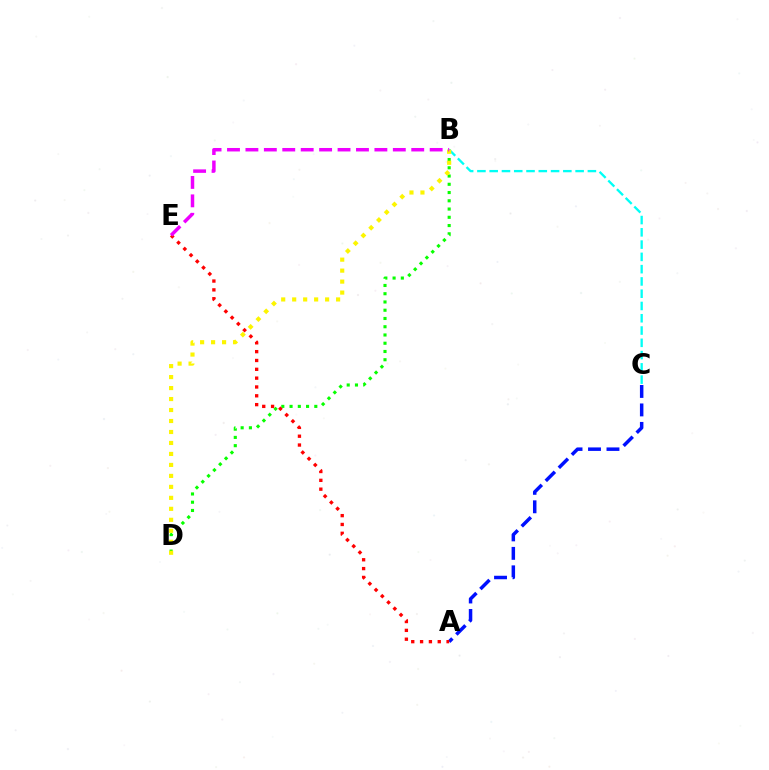{('B', 'C'): [{'color': '#00fff6', 'line_style': 'dashed', 'thickness': 1.67}], ('B', 'D'): [{'color': '#08ff00', 'line_style': 'dotted', 'thickness': 2.24}, {'color': '#fcf500', 'line_style': 'dotted', 'thickness': 2.98}], ('A', 'C'): [{'color': '#0010ff', 'line_style': 'dashed', 'thickness': 2.51}], ('A', 'E'): [{'color': '#ff0000', 'line_style': 'dotted', 'thickness': 2.4}], ('B', 'E'): [{'color': '#ee00ff', 'line_style': 'dashed', 'thickness': 2.5}]}